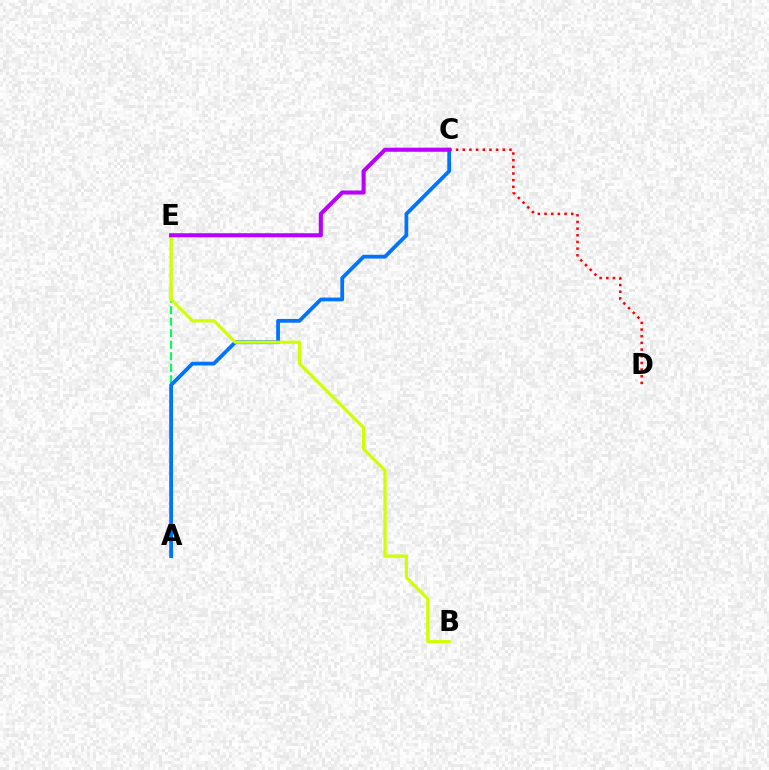{('C', 'D'): [{'color': '#ff0000', 'line_style': 'dotted', 'thickness': 1.81}], ('A', 'E'): [{'color': '#00ff5c', 'line_style': 'dashed', 'thickness': 1.56}], ('A', 'C'): [{'color': '#0074ff', 'line_style': 'solid', 'thickness': 2.72}], ('B', 'E'): [{'color': '#d1ff00', 'line_style': 'solid', 'thickness': 2.3}], ('C', 'E'): [{'color': '#b900ff', 'line_style': 'solid', 'thickness': 2.94}]}